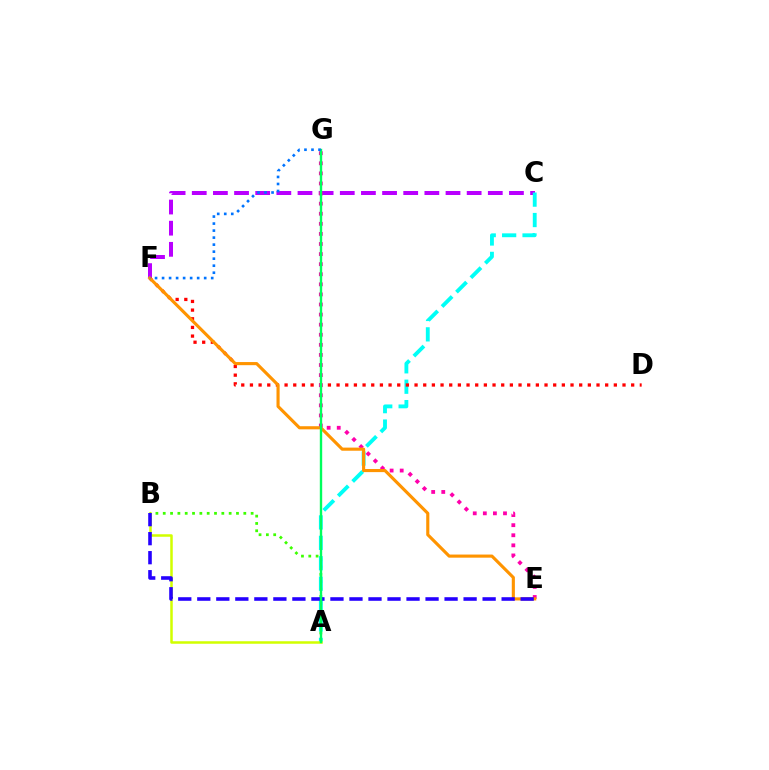{('A', 'B'): [{'color': '#3dff00', 'line_style': 'dotted', 'thickness': 1.99}, {'color': '#d1ff00', 'line_style': 'solid', 'thickness': 1.81}], ('C', 'F'): [{'color': '#b900ff', 'line_style': 'dashed', 'thickness': 2.87}], ('A', 'C'): [{'color': '#00fff6', 'line_style': 'dashed', 'thickness': 2.77}], ('D', 'F'): [{'color': '#ff0000', 'line_style': 'dotted', 'thickness': 2.35}], ('E', 'G'): [{'color': '#ff00ac', 'line_style': 'dotted', 'thickness': 2.74}], ('E', 'F'): [{'color': '#ff9400', 'line_style': 'solid', 'thickness': 2.25}], ('B', 'E'): [{'color': '#2500ff', 'line_style': 'dashed', 'thickness': 2.58}], ('A', 'G'): [{'color': '#00ff5c', 'line_style': 'solid', 'thickness': 1.71}], ('F', 'G'): [{'color': '#0074ff', 'line_style': 'dotted', 'thickness': 1.91}]}